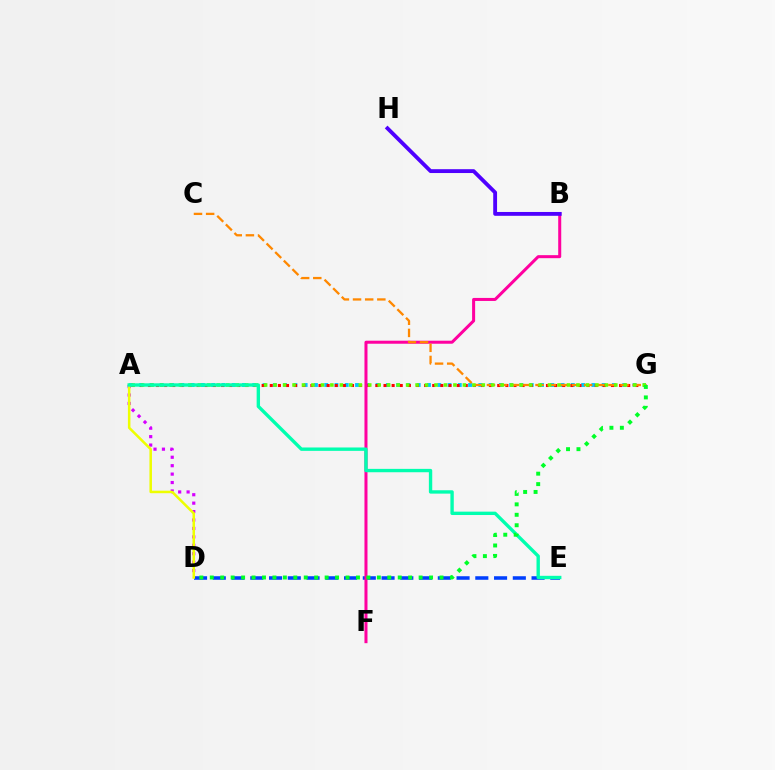{('A', 'G'): [{'color': '#00c7ff', 'line_style': 'dotted', 'thickness': 2.79}, {'color': '#ff0000', 'line_style': 'dotted', 'thickness': 2.21}, {'color': '#66ff00', 'line_style': 'dotted', 'thickness': 2.57}], ('D', 'E'): [{'color': '#003fff', 'line_style': 'dashed', 'thickness': 2.55}], ('A', 'D'): [{'color': '#d600ff', 'line_style': 'dotted', 'thickness': 2.29}, {'color': '#eeff00', 'line_style': 'solid', 'thickness': 1.82}], ('B', 'F'): [{'color': '#ff00a0', 'line_style': 'solid', 'thickness': 2.18}], ('C', 'G'): [{'color': '#ff8800', 'line_style': 'dashed', 'thickness': 1.65}], ('B', 'H'): [{'color': '#4f00ff', 'line_style': 'solid', 'thickness': 2.77}], ('A', 'E'): [{'color': '#00ffaf', 'line_style': 'solid', 'thickness': 2.43}], ('D', 'G'): [{'color': '#00ff27', 'line_style': 'dotted', 'thickness': 2.84}]}